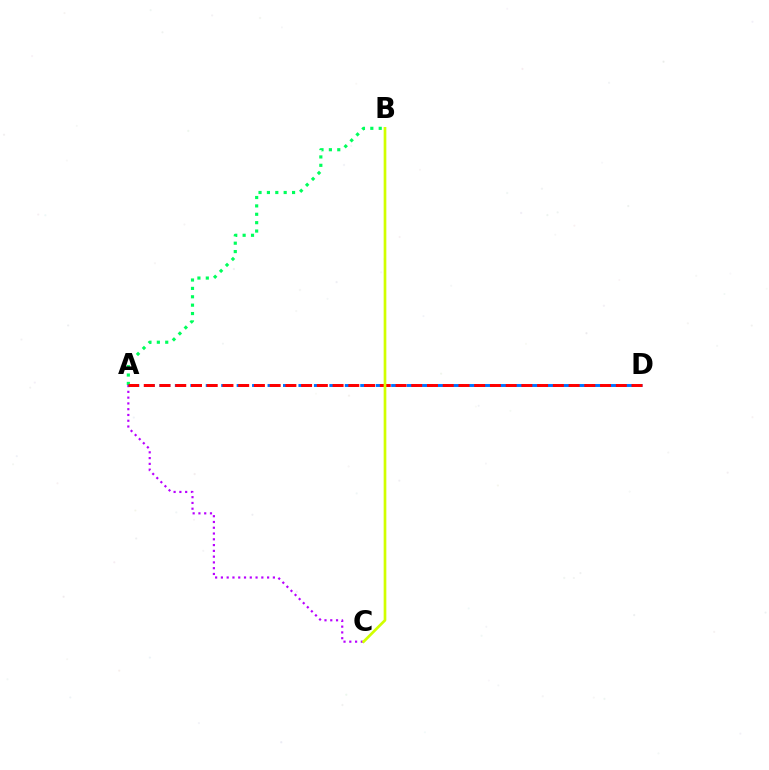{('A', 'C'): [{'color': '#b900ff', 'line_style': 'dotted', 'thickness': 1.57}], ('A', 'B'): [{'color': '#00ff5c', 'line_style': 'dotted', 'thickness': 2.28}], ('A', 'D'): [{'color': '#0074ff', 'line_style': 'dashed', 'thickness': 2.1}, {'color': '#ff0000', 'line_style': 'dashed', 'thickness': 2.14}], ('B', 'C'): [{'color': '#d1ff00', 'line_style': 'solid', 'thickness': 1.93}]}